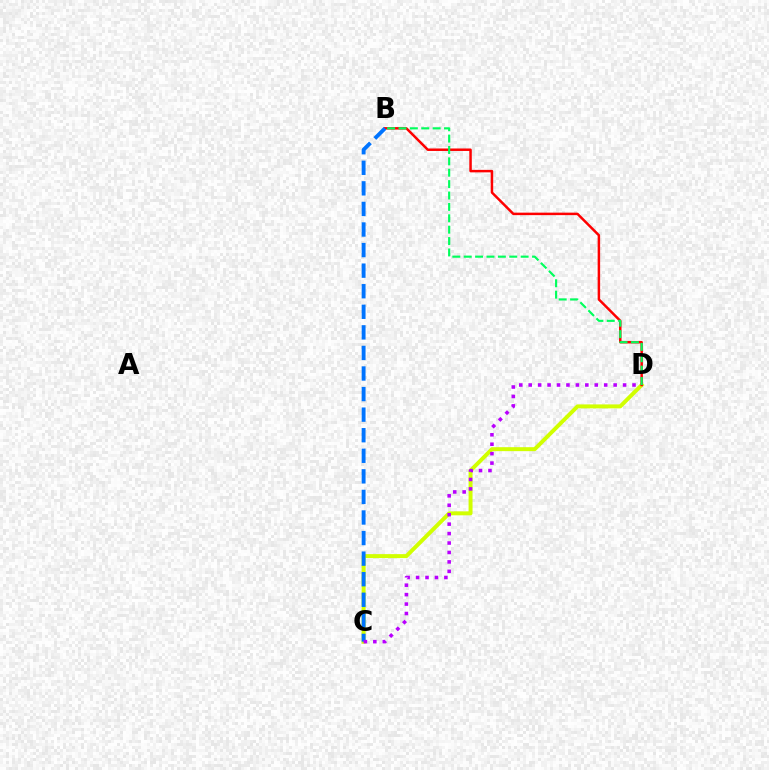{('C', 'D'): [{'color': '#d1ff00', 'line_style': 'solid', 'thickness': 2.85}, {'color': '#b900ff', 'line_style': 'dotted', 'thickness': 2.56}], ('B', 'D'): [{'color': '#ff0000', 'line_style': 'solid', 'thickness': 1.79}, {'color': '#00ff5c', 'line_style': 'dashed', 'thickness': 1.55}], ('B', 'C'): [{'color': '#0074ff', 'line_style': 'dashed', 'thickness': 2.79}]}